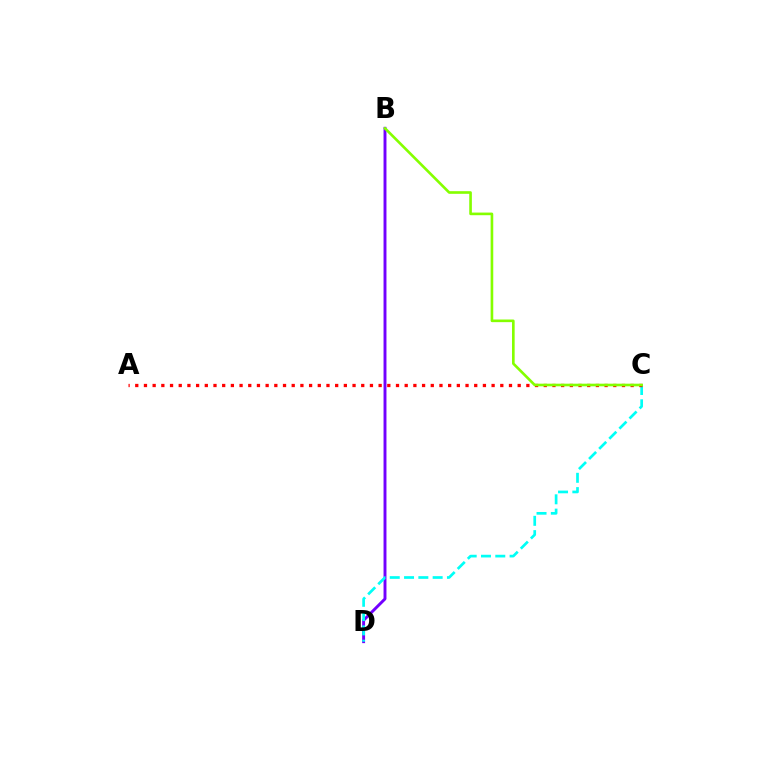{('B', 'D'): [{'color': '#7200ff', 'line_style': 'solid', 'thickness': 2.1}], ('C', 'D'): [{'color': '#00fff6', 'line_style': 'dashed', 'thickness': 1.94}], ('A', 'C'): [{'color': '#ff0000', 'line_style': 'dotted', 'thickness': 2.36}], ('B', 'C'): [{'color': '#84ff00', 'line_style': 'solid', 'thickness': 1.9}]}